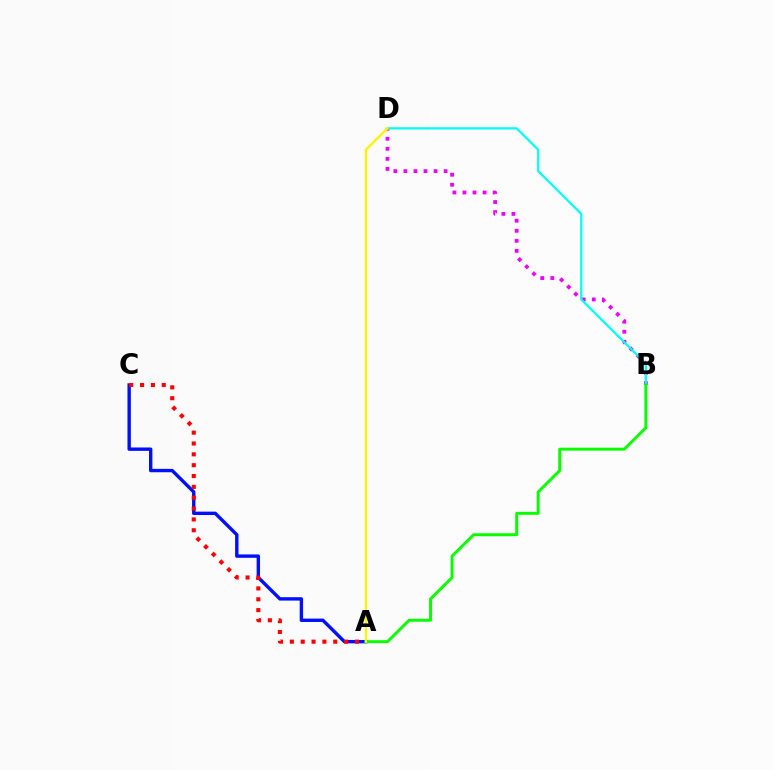{('A', 'C'): [{'color': '#0010ff', 'line_style': 'solid', 'thickness': 2.44}, {'color': '#ff0000', 'line_style': 'dotted', 'thickness': 2.95}], ('B', 'D'): [{'color': '#ee00ff', 'line_style': 'dotted', 'thickness': 2.73}, {'color': '#00fff6', 'line_style': 'solid', 'thickness': 1.61}], ('A', 'B'): [{'color': '#08ff00', 'line_style': 'solid', 'thickness': 2.13}], ('A', 'D'): [{'color': '#fcf500', 'line_style': 'solid', 'thickness': 1.68}]}